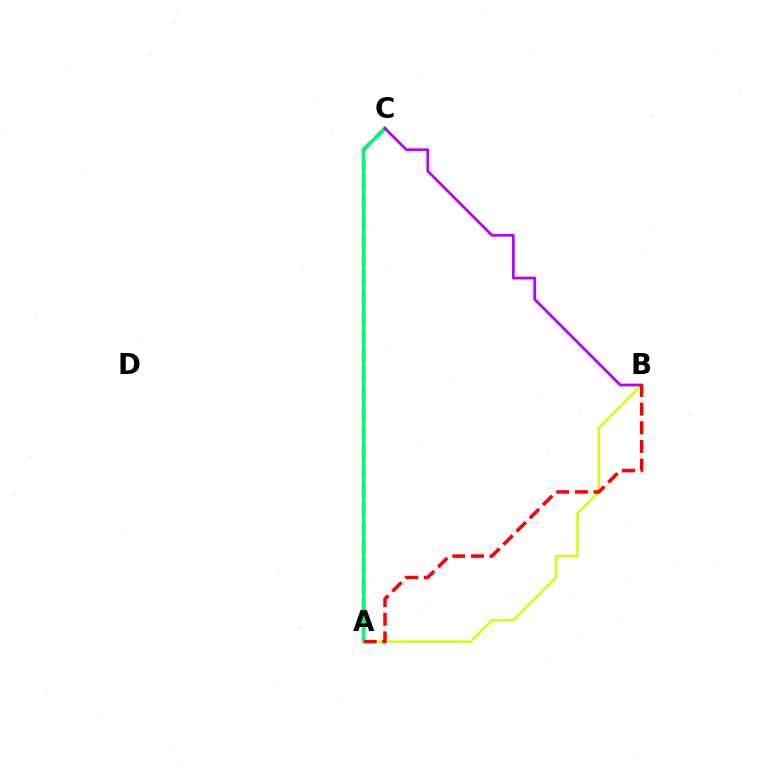{('A', 'C'): [{'color': '#0074ff', 'line_style': 'dashed', 'thickness': 2.61}, {'color': '#00ff5c', 'line_style': 'solid', 'thickness': 2.38}], ('A', 'B'): [{'color': '#d1ff00', 'line_style': 'solid', 'thickness': 1.73}, {'color': '#ff0000', 'line_style': 'dashed', 'thickness': 2.53}], ('B', 'C'): [{'color': '#b900ff', 'line_style': 'solid', 'thickness': 2.0}]}